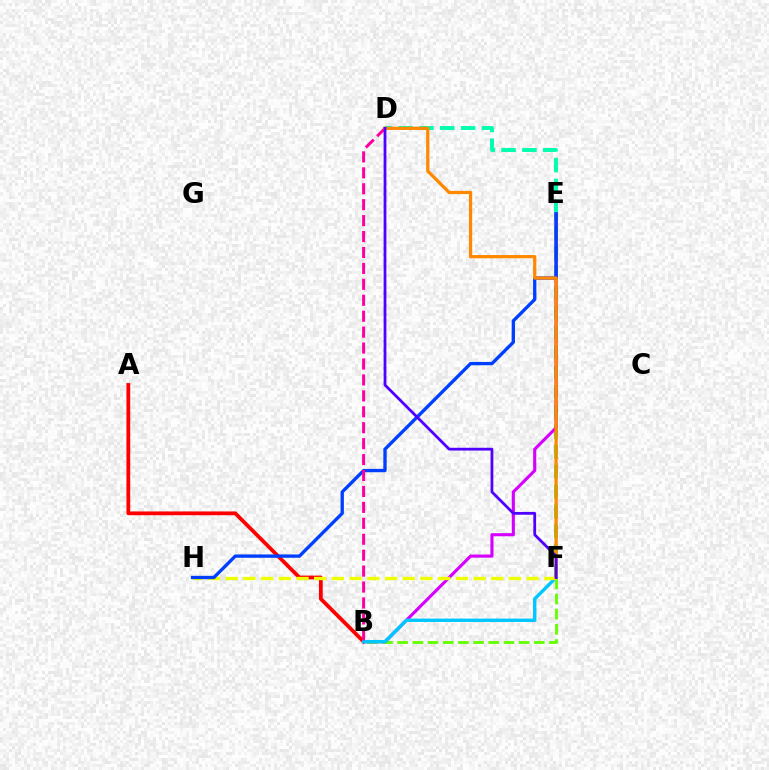{('D', 'E'): [{'color': '#00ffaf', 'line_style': 'dashed', 'thickness': 2.83}], ('E', 'F'): [{'color': '#00ff27', 'line_style': 'dashed', 'thickness': 2.7}], ('B', 'F'): [{'color': '#66ff00', 'line_style': 'dashed', 'thickness': 2.06}, {'color': '#00c7ff', 'line_style': 'solid', 'thickness': 2.44}], ('A', 'B'): [{'color': '#ff0000', 'line_style': 'solid', 'thickness': 2.72}], ('B', 'E'): [{'color': '#d600ff', 'line_style': 'solid', 'thickness': 2.24}], ('F', 'H'): [{'color': '#eeff00', 'line_style': 'dashed', 'thickness': 2.4}], ('E', 'H'): [{'color': '#003fff', 'line_style': 'solid', 'thickness': 2.39}], ('B', 'D'): [{'color': '#ff00a0', 'line_style': 'dashed', 'thickness': 2.16}], ('D', 'F'): [{'color': '#ff8800', 'line_style': 'solid', 'thickness': 2.34}, {'color': '#4f00ff', 'line_style': 'solid', 'thickness': 2.0}]}